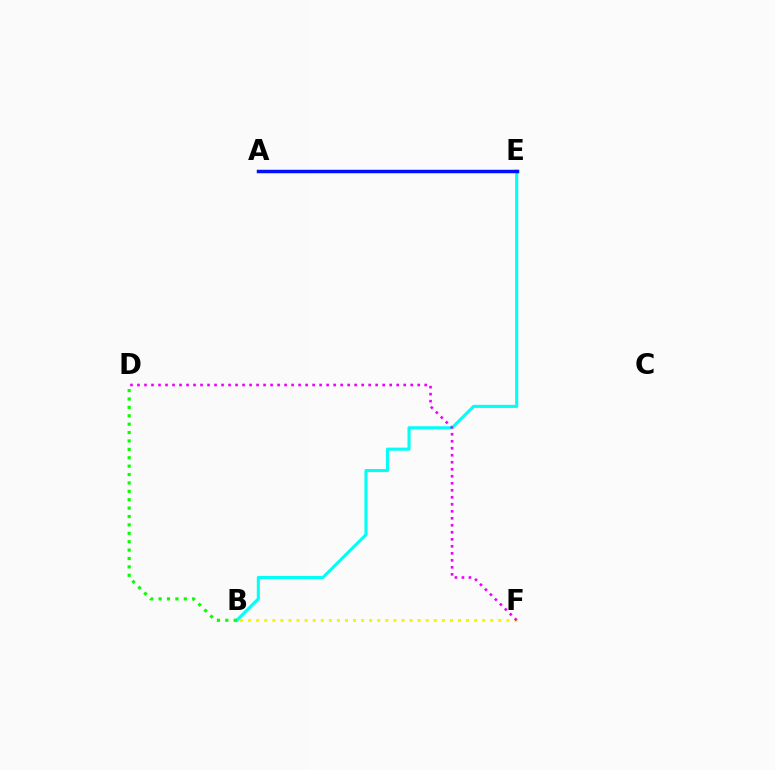{('A', 'E'): [{'color': '#ff0000', 'line_style': 'solid', 'thickness': 1.93}, {'color': '#0010ff', 'line_style': 'solid', 'thickness': 2.5}], ('B', 'E'): [{'color': '#00fff6', 'line_style': 'solid', 'thickness': 2.22}], ('B', 'F'): [{'color': '#fcf500', 'line_style': 'dotted', 'thickness': 2.19}], ('B', 'D'): [{'color': '#08ff00', 'line_style': 'dotted', 'thickness': 2.28}], ('D', 'F'): [{'color': '#ee00ff', 'line_style': 'dotted', 'thickness': 1.9}]}